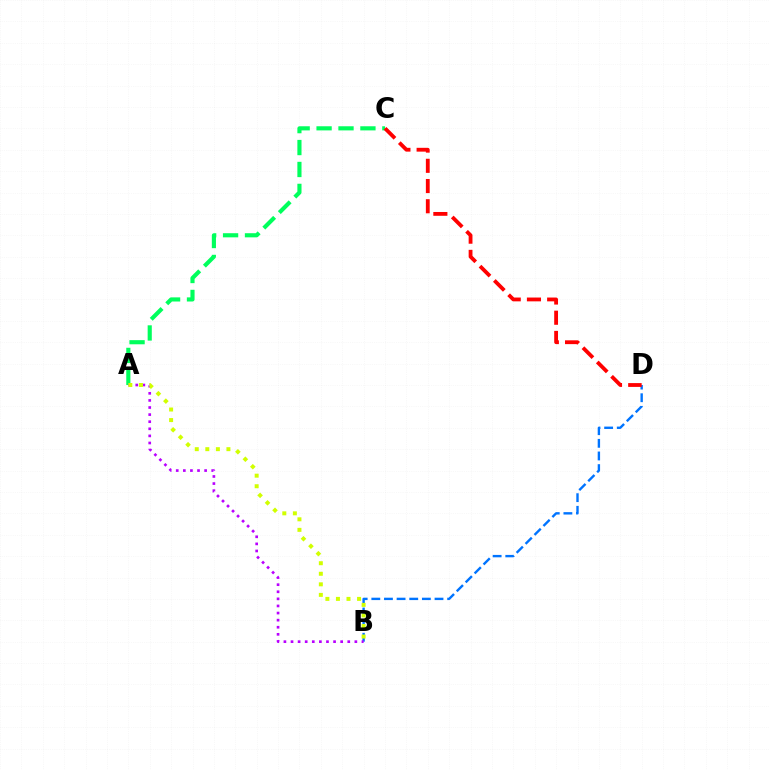{('B', 'D'): [{'color': '#0074ff', 'line_style': 'dashed', 'thickness': 1.72}], ('A', 'C'): [{'color': '#00ff5c', 'line_style': 'dashed', 'thickness': 2.98}], ('A', 'B'): [{'color': '#b900ff', 'line_style': 'dotted', 'thickness': 1.93}, {'color': '#d1ff00', 'line_style': 'dotted', 'thickness': 2.87}], ('C', 'D'): [{'color': '#ff0000', 'line_style': 'dashed', 'thickness': 2.75}]}